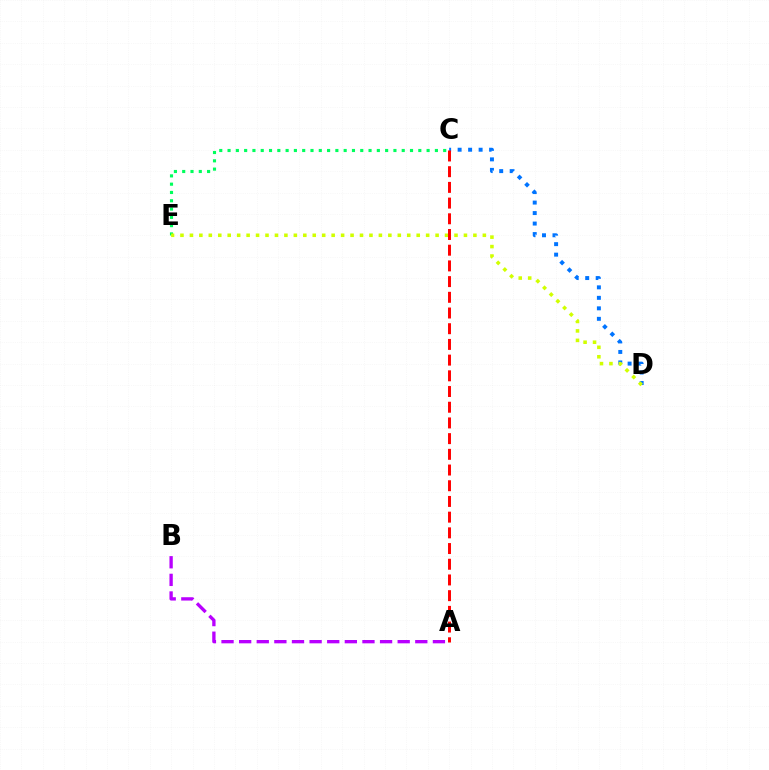{('C', 'D'): [{'color': '#0074ff', 'line_style': 'dotted', 'thickness': 2.85}], ('A', 'B'): [{'color': '#b900ff', 'line_style': 'dashed', 'thickness': 2.39}], ('C', 'E'): [{'color': '#00ff5c', 'line_style': 'dotted', 'thickness': 2.25}], ('D', 'E'): [{'color': '#d1ff00', 'line_style': 'dotted', 'thickness': 2.57}], ('A', 'C'): [{'color': '#ff0000', 'line_style': 'dashed', 'thickness': 2.13}]}